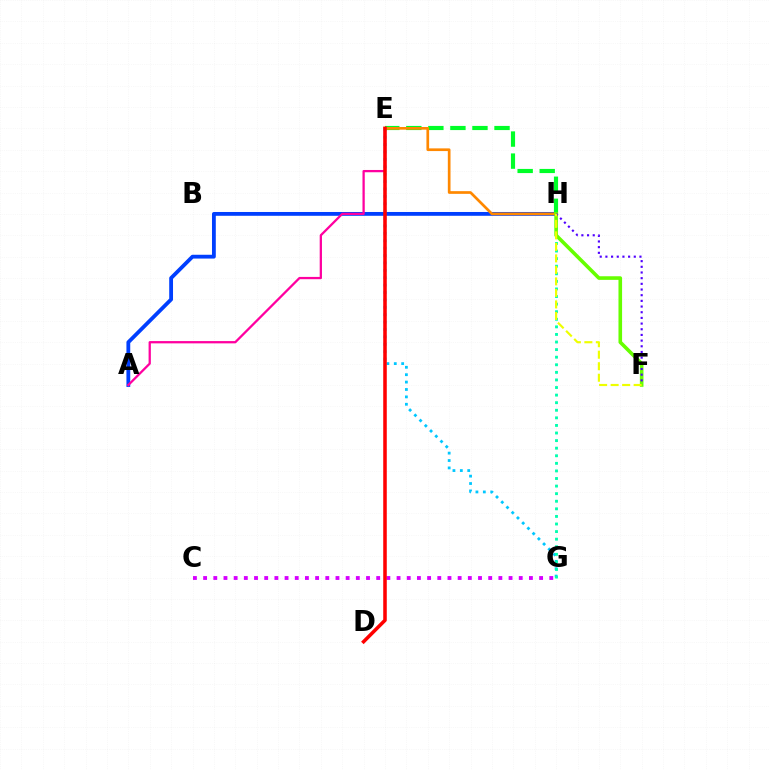{('A', 'H'): [{'color': '#003fff', 'line_style': 'solid', 'thickness': 2.74}], ('A', 'E'): [{'color': '#ff00a0', 'line_style': 'solid', 'thickness': 1.64}], ('C', 'G'): [{'color': '#d600ff', 'line_style': 'dotted', 'thickness': 2.77}], ('E', 'G'): [{'color': '#00c7ff', 'line_style': 'dotted', 'thickness': 2.01}], ('E', 'H'): [{'color': '#00ff27', 'line_style': 'dashed', 'thickness': 3.0}, {'color': '#ff8800', 'line_style': 'solid', 'thickness': 1.94}], ('G', 'H'): [{'color': '#00ffaf', 'line_style': 'dotted', 'thickness': 2.06}], ('F', 'H'): [{'color': '#66ff00', 'line_style': 'solid', 'thickness': 2.6}, {'color': '#4f00ff', 'line_style': 'dotted', 'thickness': 1.54}, {'color': '#eeff00', 'line_style': 'dashed', 'thickness': 1.56}], ('D', 'E'): [{'color': '#ff0000', 'line_style': 'solid', 'thickness': 2.55}]}